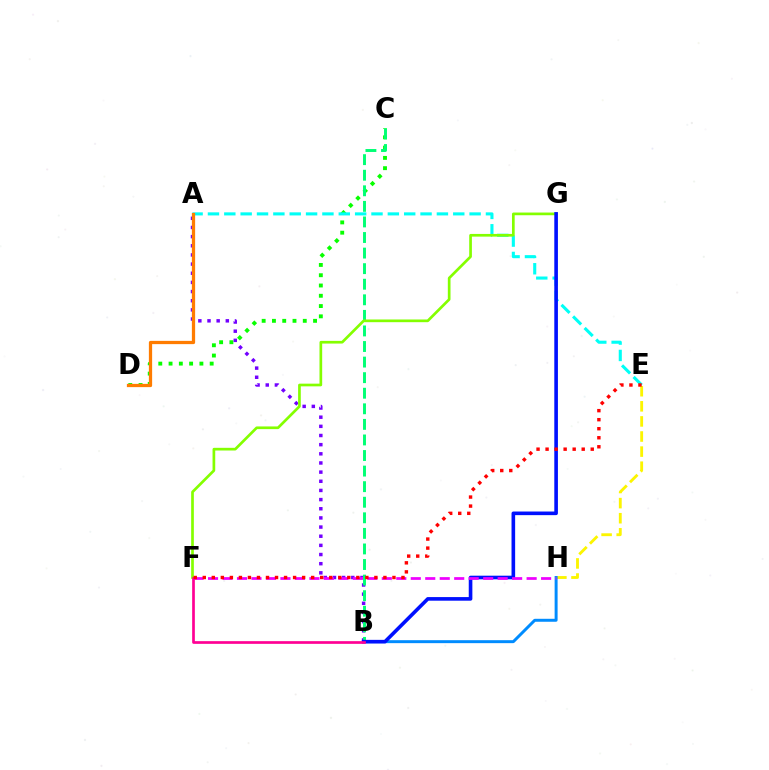{('C', 'D'): [{'color': '#08ff00', 'line_style': 'dotted', 'thickness': 2.79}], ('A', 'E'): [{'color': '#00fff6', 'line_style': 'dashed', 'thickness': 2.22}], ('A', 'B'): [{'color': '#7200ff', 'line_style': 'dotted', 'thickness': 2.49}], ('E', 'H'): [{'color': '#fcf500', 'line_style': 'dashed', 'thickness': 2.05}], ('B', 'C'): [{'color': '#00ff74', 'line_style': 'dashed', 'thickness': 2.12}], ('B', 'H'): [{'color': '#008cff', 'line_style': 'solid', 'thickness': 2.14}], ('F', 'G'): [{'color': '#84ff00', 'line_style': 'solid', 'thickness': 1.94}], ('B', 'G'): [{'color': '#0010ff', 'line_style': 'solid', 'thickness': 2.6}], ('A', 'D'): [{'color': '#ff7c00', 'line_style': 'solid', 'thickness': 2.35}], ('B', 'F'): [{'color': '#ff0094', 'line_style': 'solid', 'thickness': 1.94}], ('F', 'H'): [{'color': '#ee00ff', 'line_style': 'dashed', 'thickness': 1.97}], ('E', 'F'): [{'color': '#ff0000', 'line_style': 'dotted', 'thickness': 2.45}]}